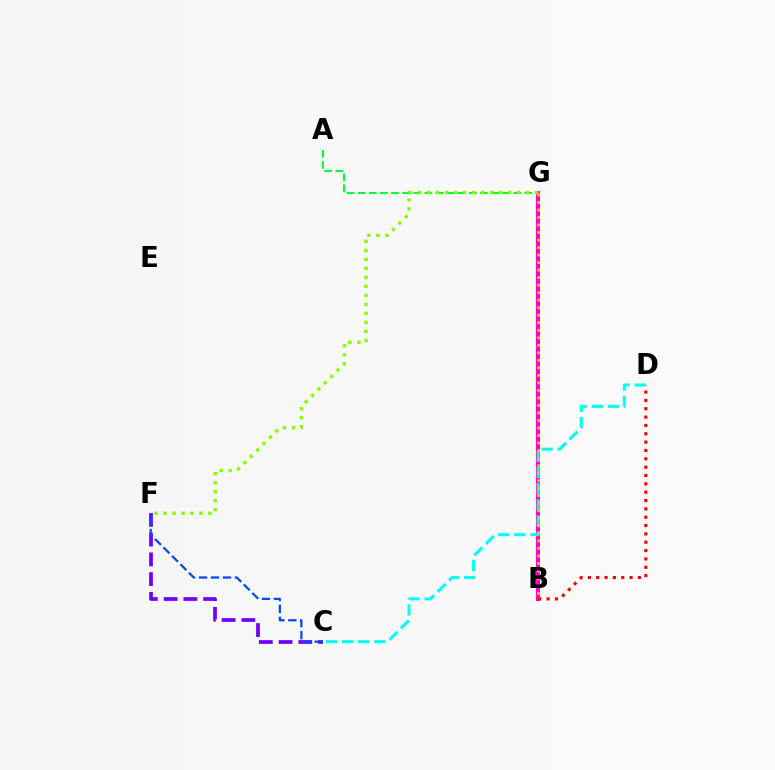{('C', 'F'): [{'color': '#7200ff', 'line_style': 'dashed', 'thickness': 2.68}, {'color': '#004bff', 'line_style': 'dashed', 'thickness': 1.62}], ('B', 'G'): [{'color': '#ff00cf', 'line_style': 'solid', 'thickness': 2.92}, {'color': '#ffbd00', 'line_style': 'dotted', 'thickness': 2.04}], ('B', 'D'): [{'color': '#ff0000', 'line_style': 'dotted', 'thickness': 2.27}], ('C', 'D'): [{'color': '#00fff6', 'line_style': 'dashed', 'thickness': 2.19}], ('A', 'G'): [{'color': '#00ff39', 'line_style': 'dashed', 'thickness': 1.51}], ('F', 'G'): [{'color': '#84ff00', 'line_style': 'dotted', 'thickness': 2.44}]}